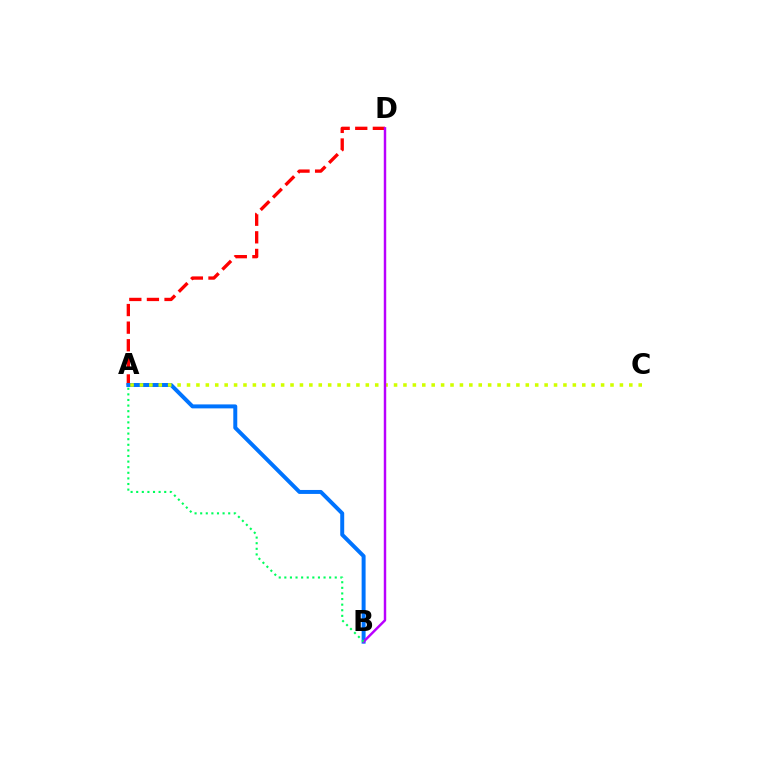{('A', 'D'): [{'color': '#ff0000', 'line_style': 'dashed', 'thickness': 2.39}], ('A', 'B'): [{'color': '#0074ff', 'line_style': 'solid', 'thickness': 2.85}, {'color': '#00ff5c', 'line_style': 'dotted', 'thickness': 1.52}], ('A', 'C'): [{'color': '#d1ff00', 'line_style': 'dotted', 'thickness': 2.56}], ('B', 'D'): [{'color': '#b900ff', 'line_style': 'solid', 'thickness': 1.76}]}